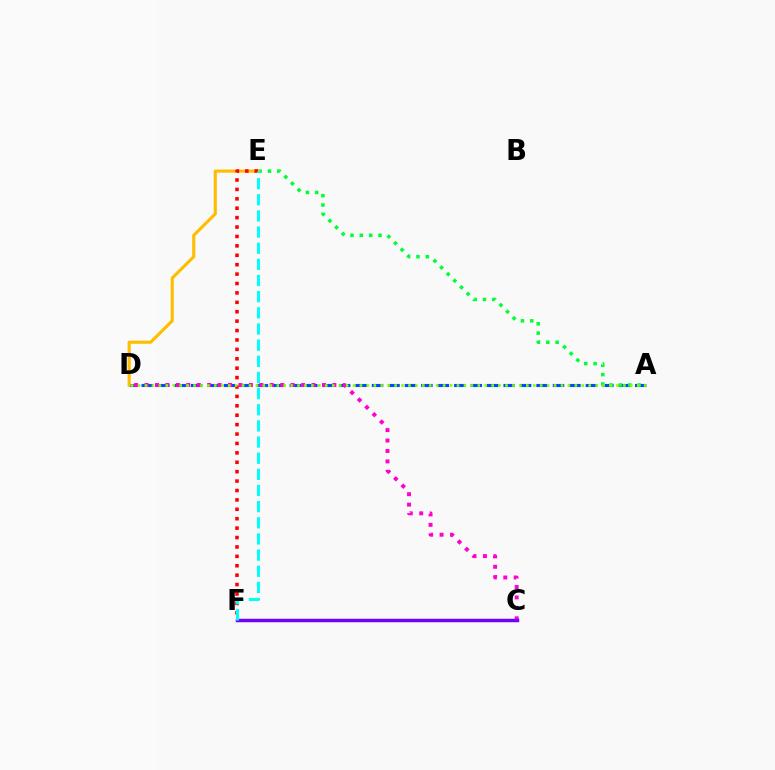{('A', 'D'): [{'color': '#004bff', 'line_style': 'dashed', 'thickness': 2.23}, {'color': '#84ff00', 'line_style': 'dotted', 'thickness': 1.88}], ('A', 'E'): [{'color': '#00ff39', 'line_style': 'dotted', 'thickness': 2.54}], ('C', 'D'): [{'color': '#ff00cf', 'line_style': 'dotted', 'thickness': 2.84}], ('C', 'F'): [{'color': '#7200ff', 'line_style': 'solid', 'thickness': 2.5}], ('D', 'E'): [{'color': '#ffbd00', 'line_style': 'solid', 'thickness': 2.25}], ('E', 'F'): [{'color': '#ff0000', 'line_style': 'dotted', 'thickness': 2.56}, {'color': '#00fff6', 'line_style': 'dashed', 'thickness': 2.19}]}